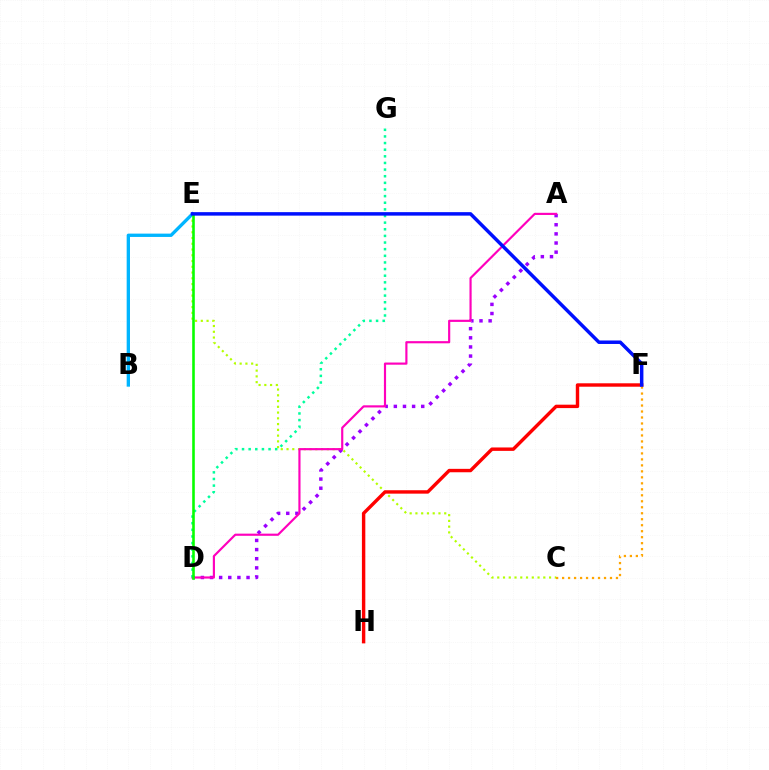{('C', 'E'): [{'color': '#b3ff00', 'line_style': 'dotted', 'thickness': 1.56}], ('B', 'E'): [{'color': '#00b5ff', 'line_style': 'solid', 'thickness': 2.39}], ('A', 'D'): [{'color': '#9b00ff', 'line_style': 'dotted', 'thickness': 2.48}, {'color': '#ff00bd', 'line_style': 'solid', 'thickness': 1.56}], ('F', 'H'): [{'color': '#ff0000', 'line_style': 'solid', 'thickness': 2.46}], ('D', 'G'): [{'color': '#00ff9d', 'line_style': 'dotted', 'thickness': 1.8}], ('D', 'E'): [{'color': '#08ff00', 'line_style': 'solid', 'thickness': 1.87}], ('C', 'F'): [{'color': '#ffa500', 'line_style': 'dotted', 'thickness': 1.63}], ('E', 'F'): [{'color': '#0010ff', 'line_style': 'solid', 'thickness': 2.51}]}